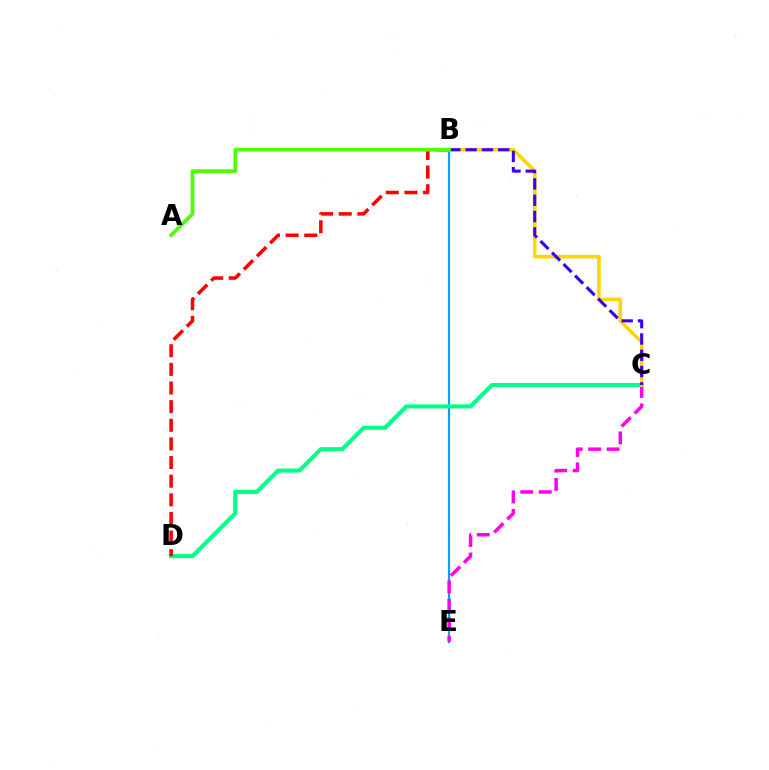{('B', 'E'): [{'color': '#009eff', 'line_style': 'solid', 'thickness': 1.58}], ('C', 'E'): [{'color': '#ff00ed', 'line_style': 'dashed', 'thickness': 2.51}], ('C', 'D'): [{'color': '#00ff86', 'line_style': 'solid', 'thickness': 2.93}], ('B', 'D'): [{'color': '#ff0000', 'line_style': 'dashed', 'thickness': 2.53}], ('B', 'C'): [{'color': '#ffd500', 'line_style': 'solid', 'thickness': 2.59}, {'color': '#3700ff', 'line_style': 'dashed', 'thickness': 2.21}], ('A', 'B'): [{'color': '#4fff00', 'line_style': 'solid', 'thickness': 2.68}]}